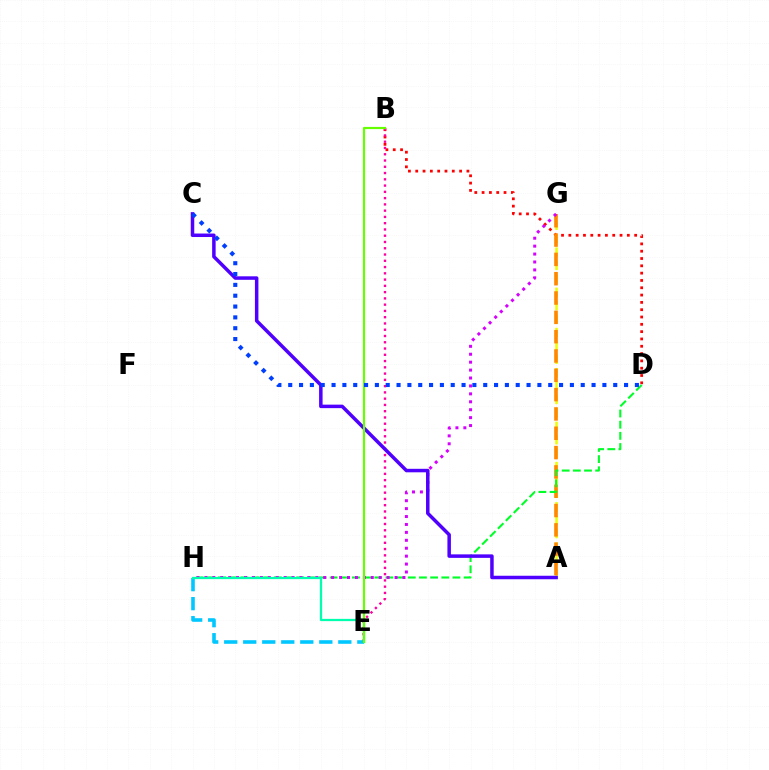{('A', 'G'): [{'color': '#eeff00', 'line_style': 'dashed', 'thickness': 1.82}, {'color': '#ff8800', 'line_style': 'dashed', 'thickness': 2.62}], ('B', 'D'): [{'color': '#ff0000', 'line_style': 'dotted', 'thickness': 1.99}], ('B', 'E'): [{'color': '#ff00a0', 'line_style': 'dotted', 'thickness': 1.7}, {'color': '#66ff00', 'line_style': 'solid', 'thickness': 1.58}], ('D', 'H'): [{'color': '#00ff27', 'line_style': 'dashed', 'thickness': 1.52}], ('E', 'H'): [{'color': '#00c7ff', 'line_style': 'dashed', 'thickness': 2.58}, {'color': '#00ffaf', 'line_style': 'solid', 'thickness': 1.63}], ('G', 'H'): [{'color': '#d600ff', 'line_style': 'dotted', 'thickness': 2.15}], ('A', 'C'): [{'color': '#4f00ff', 'line_style': 'solid', 'thickness': 2.52}], ('C', 'D'): [{'color': '#003fff', 'line_style': 'dotted', 'thickness': 2.94}]}